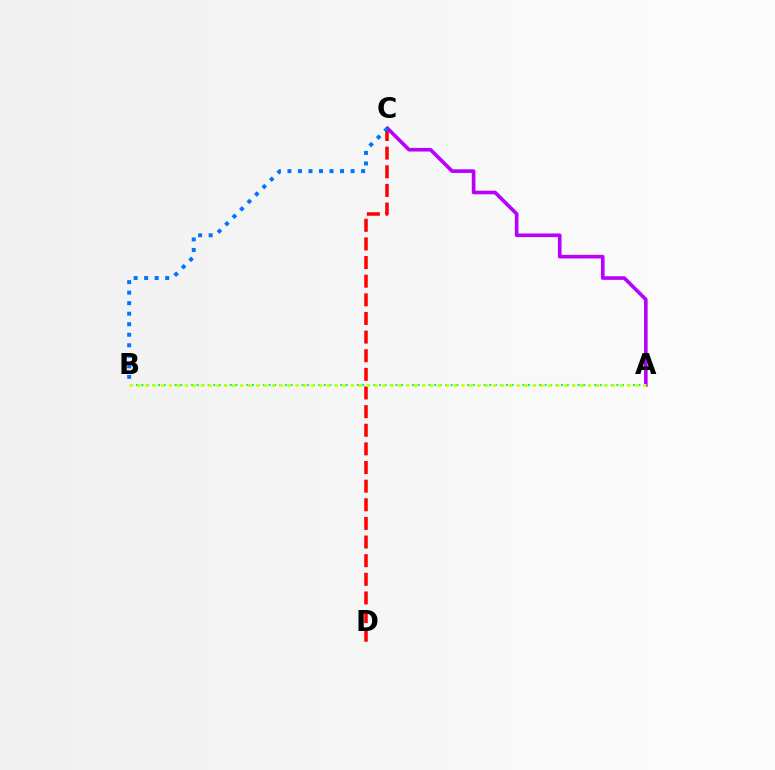{('A', 'C'): [{'color': '#b900ff', 'line_style': 'solid', 'thickness': 2.61}], ('C', 'D'): [{'color': '#ff0000', 'line_style': 'dashed', 'thickness': 2.53}], ('B', 'C'): [{'color': '#0074ff', 'line_style': 'dotted', 'thickness': 2.86}], ('A', 'B'): [{'color': '#00ff5c', 'line_style': 'dotted', 'thickness': 1.5}, {'color': '#d1ff00', 'line_style': 'dotted', 'thickness': 2.15}]}